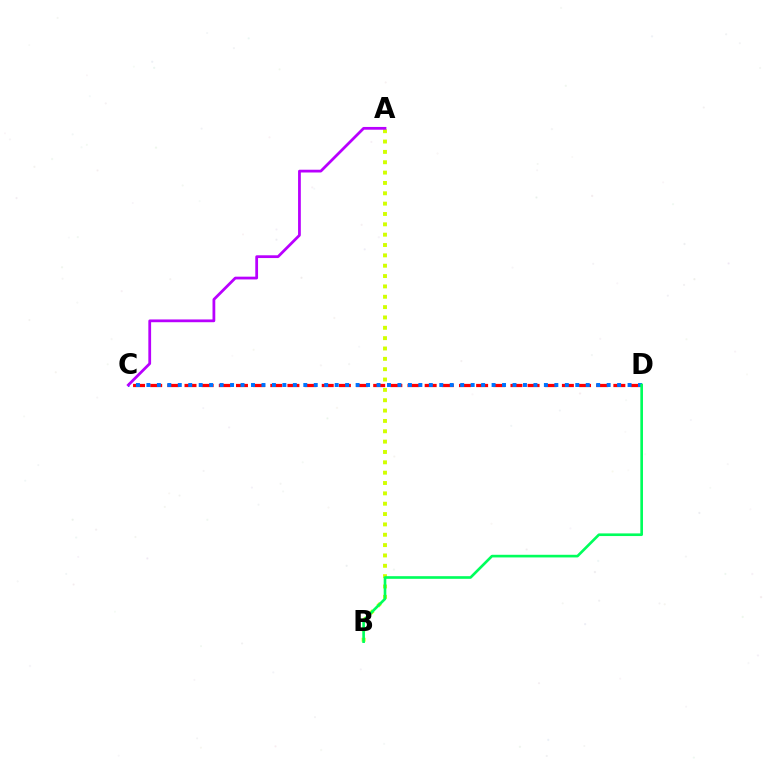{('C', 'D'): [{'color': '#ff0000', 'line_style': 'dashed', 'thickness': 2.33}, {'color': '#0074ff', 'line_style': 'dotted', 'thickness': 2.84}], ('A', 'B'): [{'color': '#d1ff00', 'line_style': 'dotted', 'thickness': 2.81}], ('B', 'D'): [{'color': '#00ff5c', 'line_style': 'solid', 'thickness': 1.9}], ('A', 'C'): [{'color': '#b900ff', 'line_style': 'solid', 'thickness': 1.99}]}